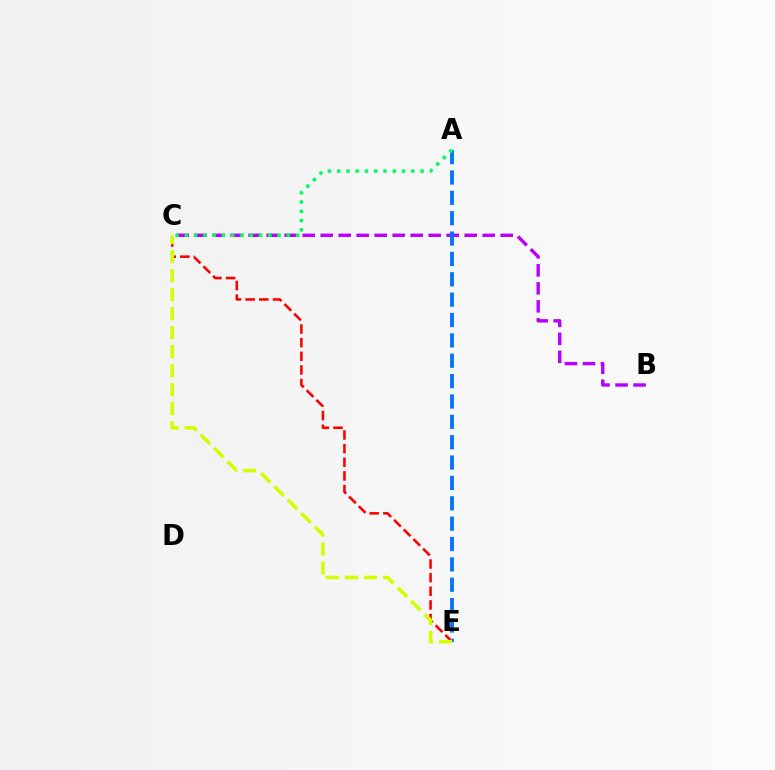{('C', 'E'): [{'color': '#ff0000', 'line_style': 'dashed', 'thickness': 1.85}, {'color': '#d1ff00', 'line_style': 'dashed', 'thickness': 2.58}], ('B', 'C'): [{'color': '#b900ff', 'line_style': 'dashed', 'thickness': 2.45}], ('A', 'E'): [{'color': '#0074ff', 'line_style': 'dashed', 'thickness': 2.77}], ('A', 'C'): [{'color': '#00ff5c', 'line_style': 'dotted', 'thickness': 2.52}]}